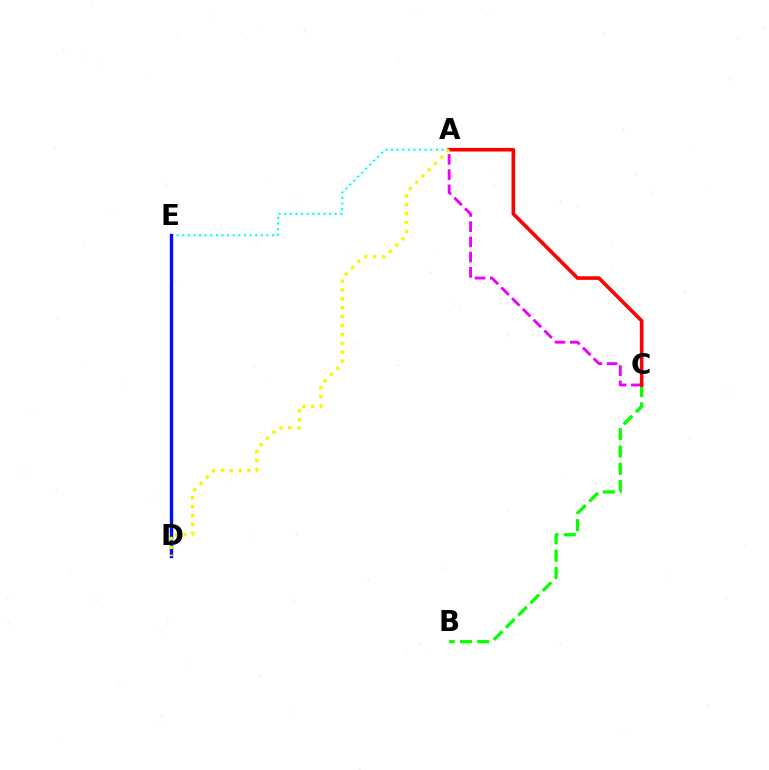{('B', 'C'): [{'color': '#08ff00', 'line_style': 'dashed', 'thickness': 2.35}], ('A', 'C'): [{'color': '#ee00ff', 'line_style': 'dashed', 'thickness': 2.07}, {'color': '#ff0000', 'line_style': 'solid', 'thickness': 2.59}], ('A', 'E'): [{'color': '#00fff6', 'line_style': 'dotted', 'thickness': 1.52}], ('D', 'E'): [{'color': '#0010ff', 'line_style': 'solid', 'thickness': 2.44}], ('A', 'D'): [{'color': '#fcf500', 'line_style': 'dotted', 'thickness': 2.41}]}